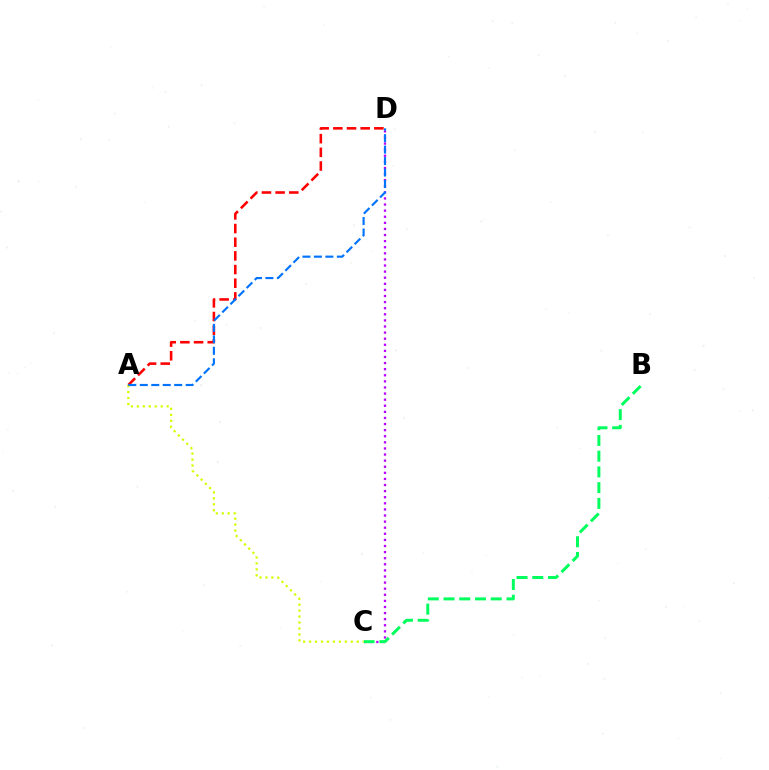{('C', 'D'): [{'color': '#b900ff', 'line_style': 'dotted', 'thickness': 1.66}], ('B', 'C'): [{'color': '#00ff5c', 'line_style': 'dashed', 'thickness': 2.14}], ('A', 'C'): [{'color': '#d1ff00', 'line_style': 'dotted', 'thickness': 1.62}], ('A', 'D'): [{'color': '#ff0000', 'line_style': 'dashed', 'thickness': 1.86}, {'color': '#0074ff', 'line_style': 'dashed', 'thickness': 1.56}]}